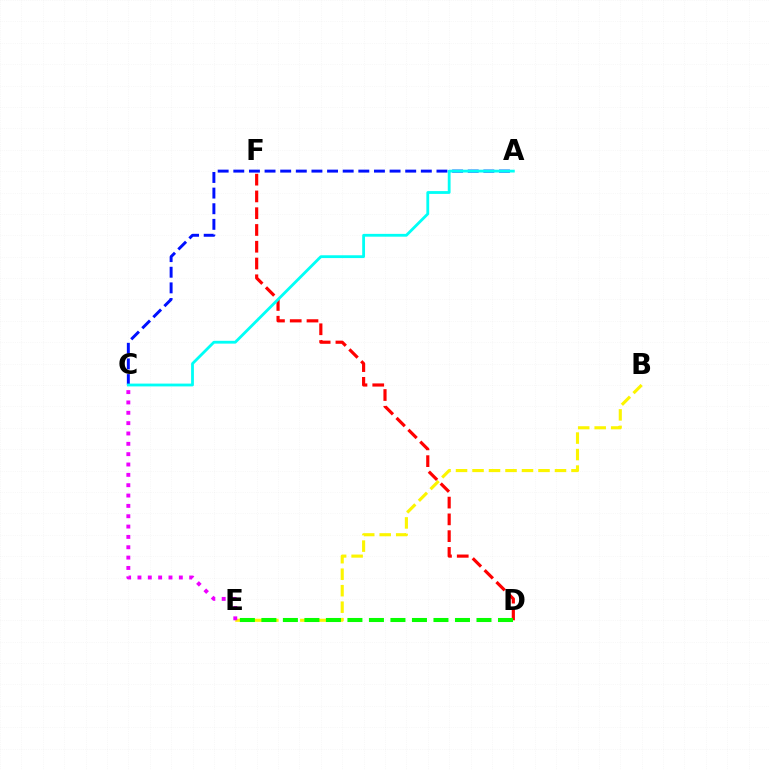{('D', 'F'): [{'color': '#ff0000', 'line_style': 'dashed', 'thickness': 2.28}], ('B', 'E'): [{'color': '#fcf500', 'line_style': 'dashed', 'thickness': 2.24}], ('C', 'E'): [{'color': '#ee00ff', 'line_style': 'dotted', 'thickness': 2.81}], ('D', 'E'): [{'color': '#08ff00', 'line_style': 'dashed', 'thickness': 2.92}], ('A', 'C'): [{'color': '#0010ff', 'line_style': 'dashed', 'thickness': 2.12}, {'color': '#00fff6', 'line_style': 'solid', 'thickness': 2.02}]}